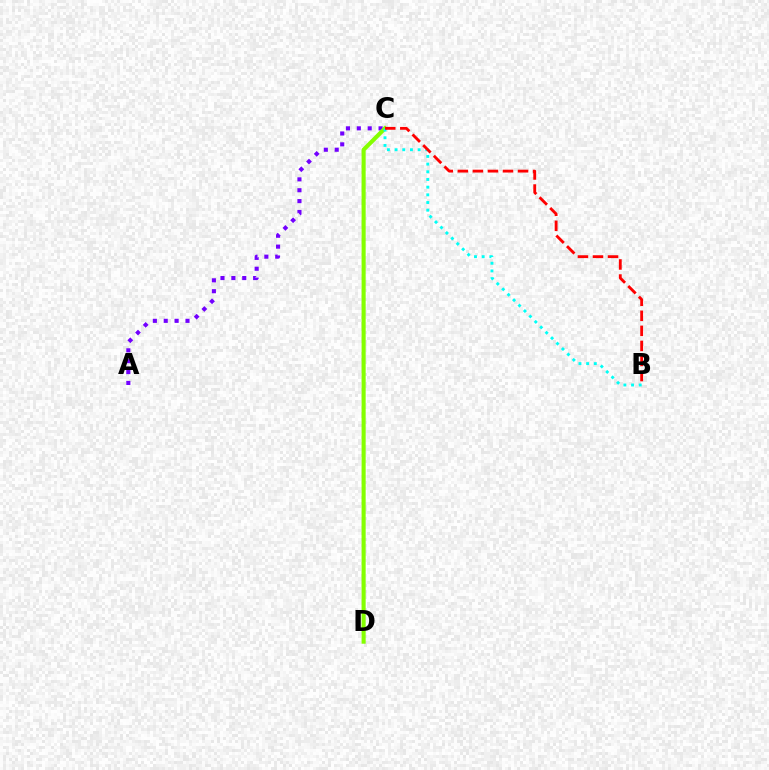{('A', 'C'): [{'color': '#7200ff', 'line_style': 'dotted', 'thickness': 2.95}], ('C', 'D'): [{'color': '#84ff00', 'line_style': 'solid', 'thickness': 2.95}], ('B', 'C'): [{'color': '#00fff6', 'line_style': 'dotted', 'thickness': 2.09}, {'color': '#ff0000', 'line_style': 'dashed', 'thickness': 2.04}]}